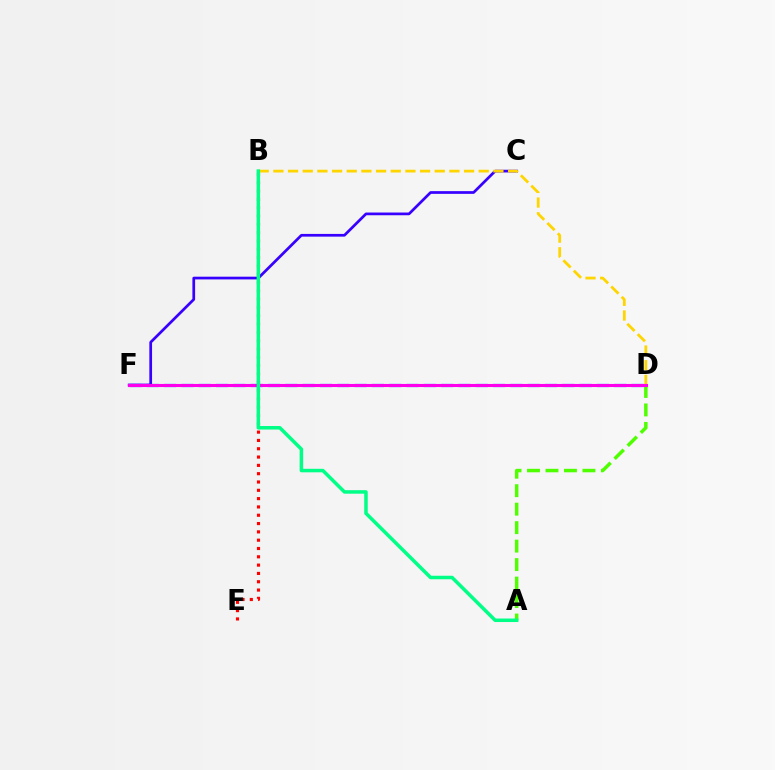{('D', 'F'): [{'color': '#009eff', 'line_style': 'dashed', 'thickness': 2.35}, {'color': '#ff00ed', 'line_style': 'solid', 'thickness': 2.22}], ('B', 'E'): [{'color': '#ff0000', 'line_style': 'dotted', 'thickness': 2.26}], ('C', 'F'): [{'color': '#3700ff', 'line_style': 'solid', 'thickness': 1.96}], ('B', 'D'): [{'color': '#ffd500', 'line_style': 'dashed', 'thickness': 1.99}], ('A', 'D'): [{'color': '#4fff00', 'line_style': 'dashed', 'thickness': 2.51}], ('A', 'B'): [{'color': '#00ff86', 'line_style': 'solid', 'thickness': 2.52}]}